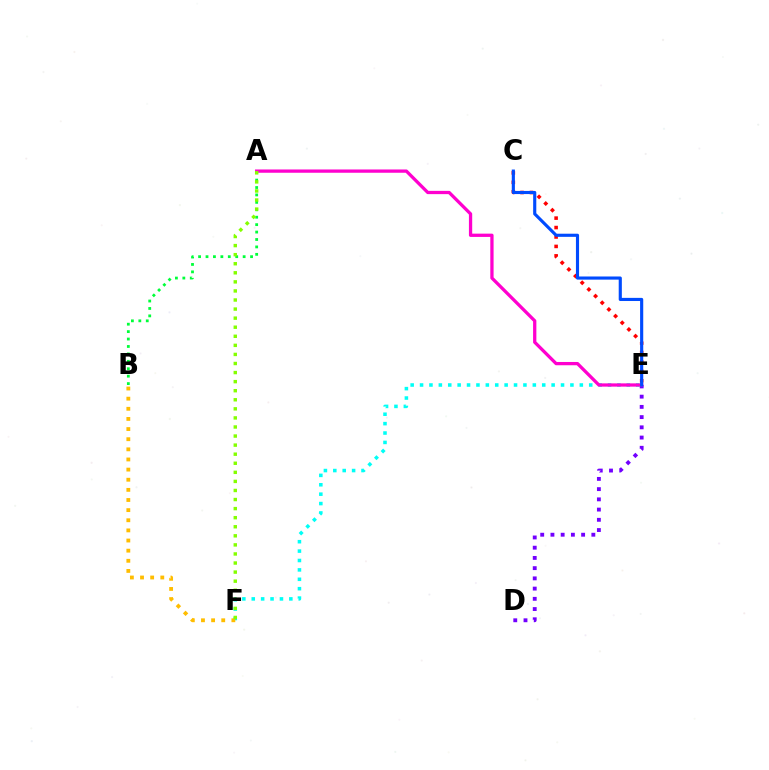{('E', 'F'): [{'color': '#00fff6', 'line_style': 'dotted', 'thickness': 2.55}], ('C', 'E'): [{'color': '#ff0000', 'line_style': 'dotted', 'thickness': 2.56}, {'color': '#004bff', 'line_style': 'solid', 'thickness': 2.26}], ('A', 'B'): [{'color': '#00ff39', 'line_style': 'dotted', 'thickness': 2.02}], ('D', 'E'): [{'color': '#7200ff', 'line_style': 'dotted', 'thickness': 2.78}], ('A', 'E'): [{'color': '#ff00cf', 'line_style': 'solid', 'thickness': 2.36}], ('B', 'F'): [{'color': '#ffbd00', 'line_style': 'dotted', 'thickness': 2.75}], ('A', 'F'): [{'color': '#84ff00', 'line_style': 'dotted', 'thickness': 2.46}]}